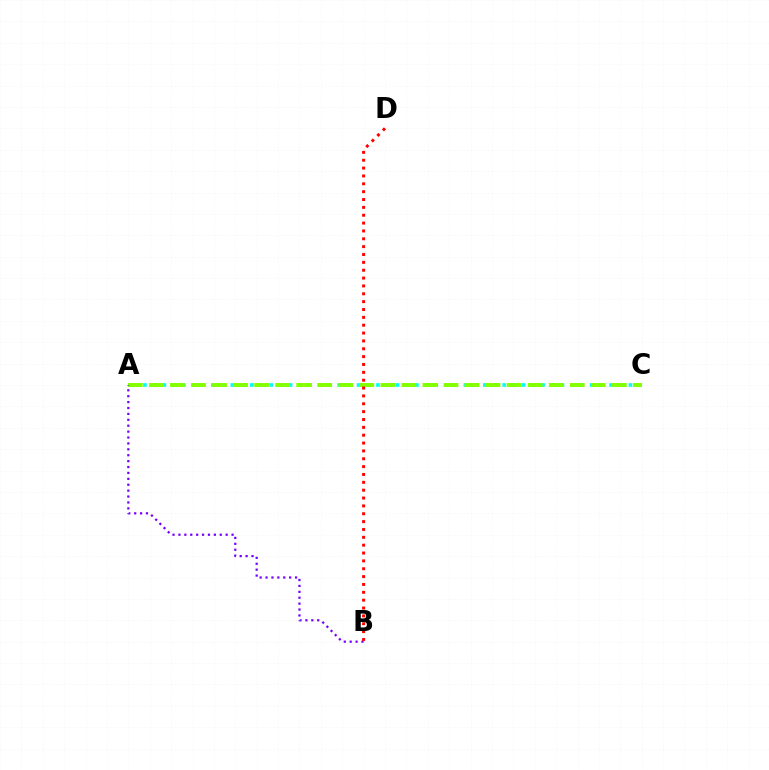{('A', 'C'): [{'color': '#00fff6', 'line_style': 'dotted', 'thickness': 2.64}, {'color': '#84ff00', 'line_style': 'dashed', 'thickness': 2.86}], ('A', 'B'): [{'color': '#7200ff', 'line_style': 'dotted', 'thickness': 1.6}], ('B', 'D'): [{'color': '#ff0000', 'line_style': 'dotted', 'thickness': 2.13}]}